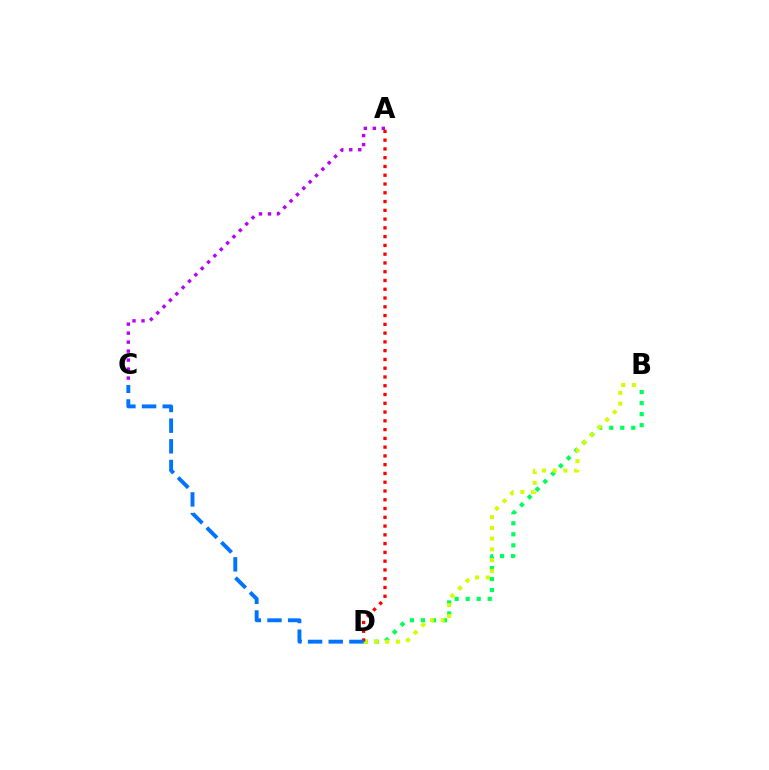{('A', 'C'): [{'color': '#b900ff', 'line_style': 'dotted', 'thickness': 2.44}], ('B', 'D'): [{'color': '#00ff5c', 'line_style': 'dotted', 'thickness': 2.99}, {'color': '#d1ff00', 'line_style': 'dotted', 'thickness': 2.92}], ('A', 'D'): [{'color': '#ff0000', 'line_style': 'dotted', 'thickness': 2.38}], ('C', 'D'): [{'color': '#0074ff', 'line_style': 'dashed', 'thickness': 2.81}]}